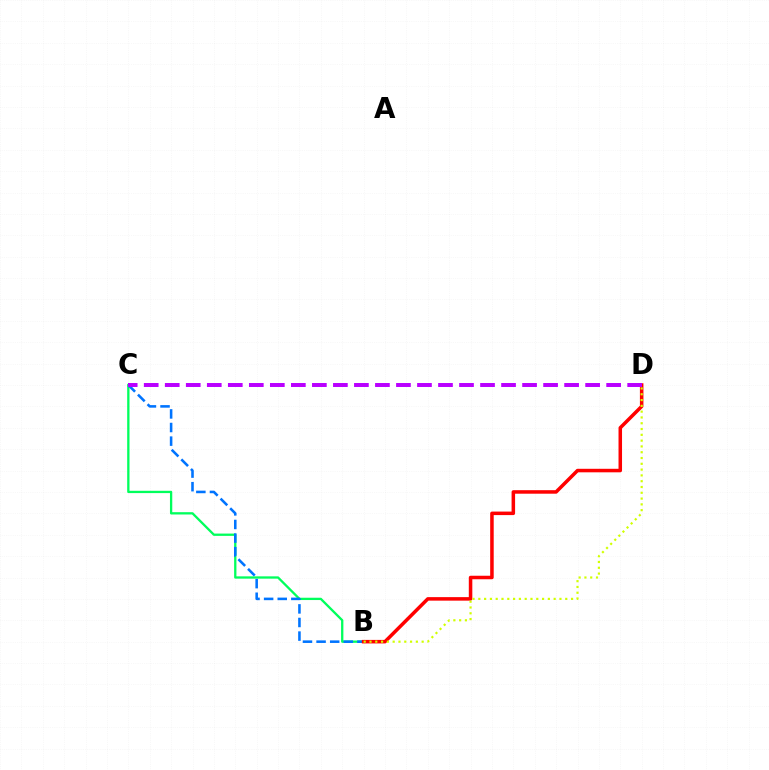{('B', 'C'): [{'color': '#00ff5c', 'line_style': 'solid', 'thickness': 1.66}, {'color': '#0074ff', 'line_style': 'dashed', 'thickness': 1.85}], ('B', 'D'): [{'color': '#ff0000', 'line_style': 'solid', 'thickness': 2.53}, {'color': '#d1ff00', 'line_style': 'dotted', 'thickness': 1.57}], ('C', 'D'): [{'color': '#b900ff', 'line_style': 'dashed', 'thickness': 2.86}]}